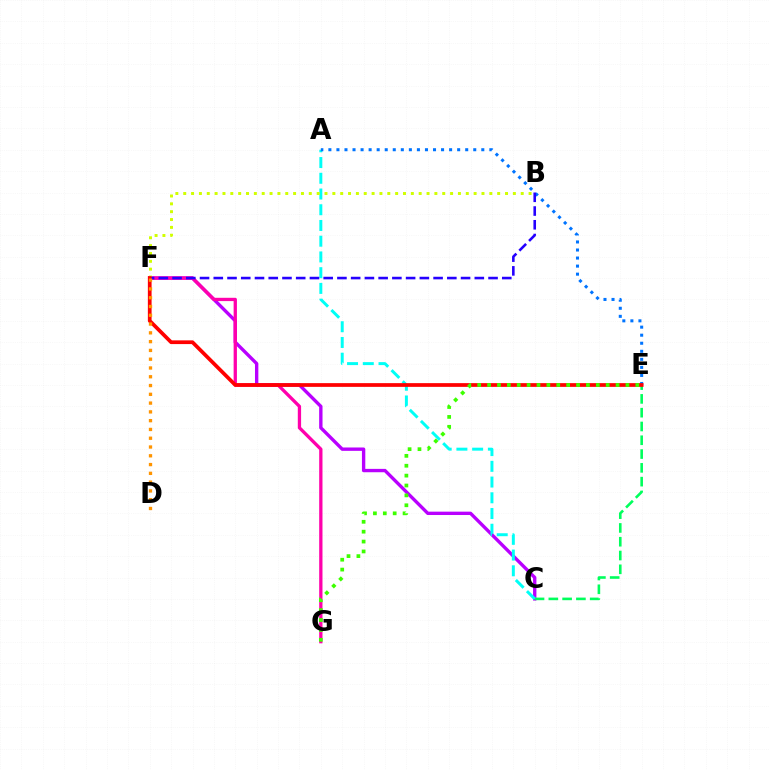{('C', 'F'): [{'color': '#b900ff', 'line_style': 'solid', 'thickness': 2.42}], ('C', 'E'): [{'color': '#00ff5c', 'line_style': 'dashed', 'thickness': 1.87}], ('F', 'G'): [{'color': '#ff00ac', 'line_style': 'solid', 'thickness': 2.37}], ('A', 'C'): [{'color': '#00fff6', 'line_style': 'dashed', 'thickness': 2.14}], ('A', 'E'): [{'color': '#0074ff', 'line_style': 'dotted', 'thickness': 2.19}], ('B', 'F'): [{'color': '#d1ff00', 'line_style': 'dotted', 'thickness': 2.13}, {'color': '#2500ff', 'line_style': 'dashed', 'thickness': 1.87}], ('E', 'F'): [{'color': '#ff0000', 'line_style': 'solid', 'thickness': 2.68}], ('E', 'G'): [{'color': '#3dff00', 'line_style': 'dotted', 'thickness': 2.69}], ('D', 'F'): [{'color': '#ff9400', 'line_style': 'dotted', 'thickness': 2.39}]}